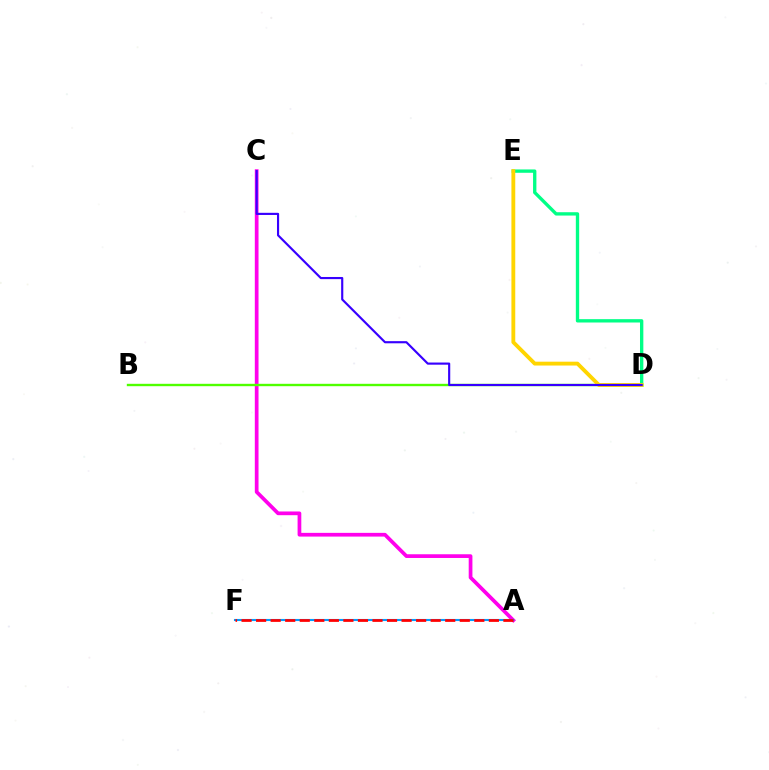{('D', 'E'): [{'color': '#00ff86', 'line_style': 'solid', 'thickness': 2.41}, {'color': '#ffd500', 'line_style': 'solid', 'thickness': 2.77}], ('A', 'C'): [{'color': '#ff00ed', 'line_style': 'solid', 'thickness': 2.68}], ('A', 'F'): [{'color': '#009eff', 'line_style': 'solid', 'thickness': 1.5}, {'color': '#ff0000', 'line_style': 'dashed', 'thickness': 1.98}], ('B', 'D'): [{'color': '#4fff00', 'line_style': 'solid', 'thickness': 1.72}], ('C', 'D'): [{'color': '#3700ff', 'line_style': 'solid', 'thickness': 1.55}]}